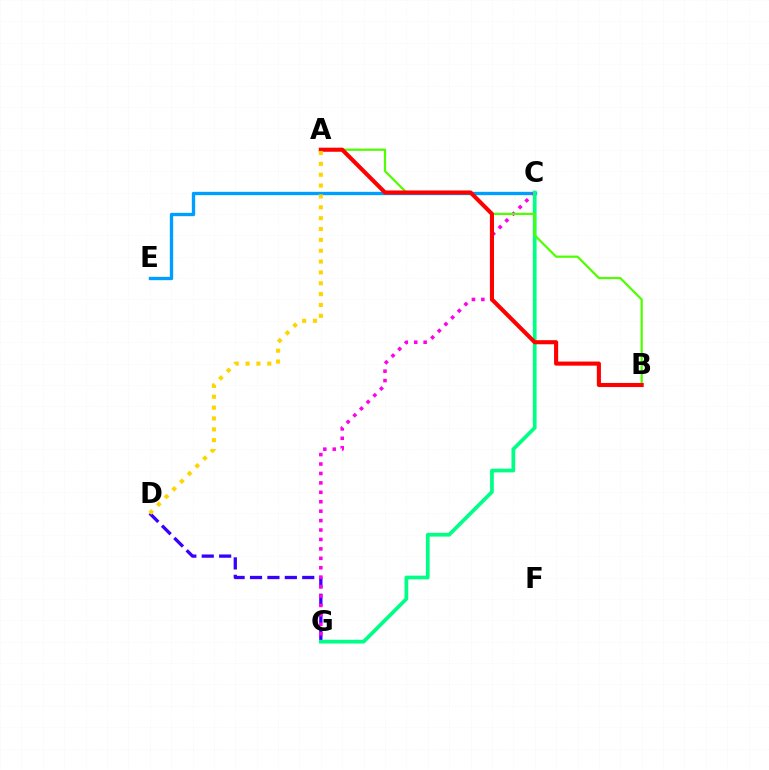{('C', 'E'): [{'color': '#009eff', 'line_style': 'solid', 'thickness': 2.41}], ('D', 'G'): [{'color': '#3700ff', 'line_style': 'dashed', 'thickness': 2.37}], ('C', 'G'): [{'color': '#ff00ed', 'line_style': 'dotted', 'thickness': 2.56}, {'color': '#00ff86', 'line_style': 'solid', 'thickness': 2.69}], ('A', 'B'): [{'color': '#4fff00', 'line_style': 'solid', 'thickness': 1.6}, {'color': '#ff0000', 'line_style': 'solid', 'thickness': 2.95}], ('A', 'D'): [{'color': '#ffd500', 'line_style': 'dotted', 'thickness': 2.95}]}